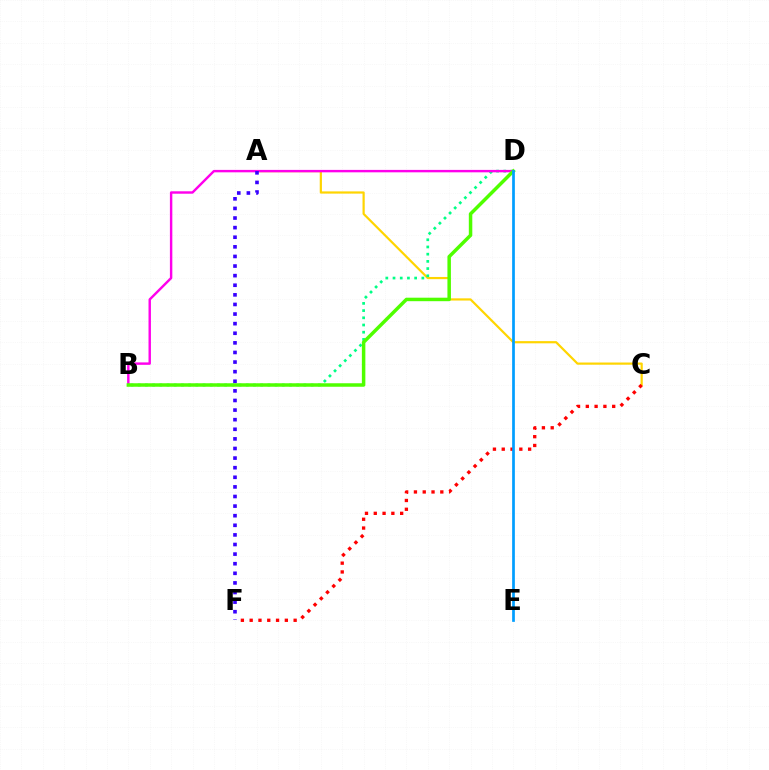{('A', 'C'): [{'color': '#ffd500', 'line_style': 'solid', 'thickness': 1.58}], ('C', 'F'): [{'color': '#ff0000', 'line_style': 'dotted', 'thickness': 2.39}], ('B', 'D'): [{'color': '#00ff86', 'line_style': 'dotted', 'thickness': 1.96}, {'color': '#ff00ed', 'line_style': 'solid', 'thickness': 1.74}, {'color': '#4fff00', 'line_style': 'solid', 'thickness': 2.51}], ('D', 'E'): [{'color': '#009eff', 'line_style': 'solid', 'thickness': 1.95}], ('A', 'F'): [{'color': '#3700ff', 'line_style': 'dotted', 'thickness': 2.61}]}